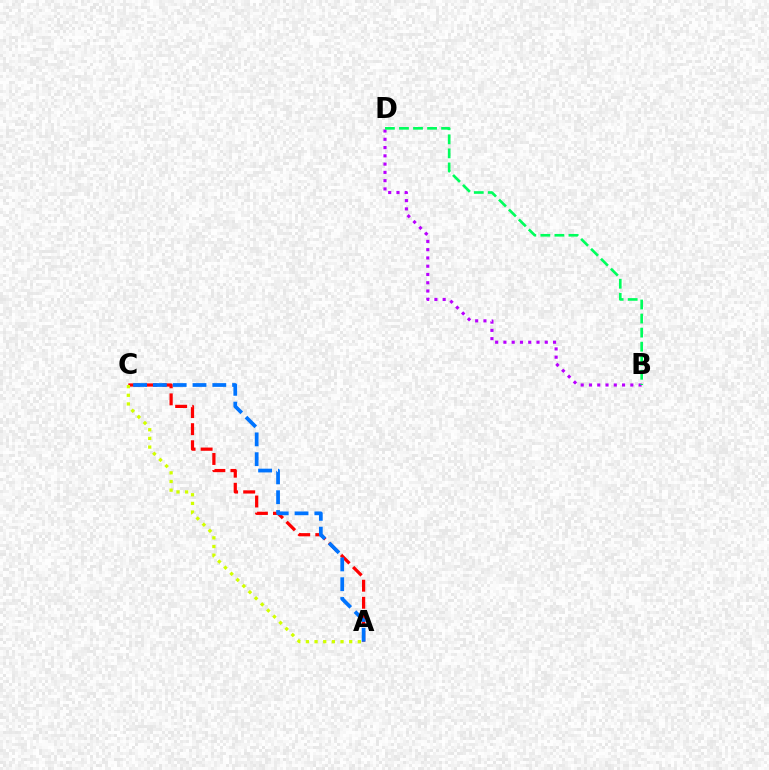{('A', 'C'): [{'color': '#ff0000', 'line_style': 'dashed', 'thickness': 2.32}, {'color': '#0074ff', 'line_style': 'dashed', 'thickness': 2.69}, {'color': '#d1ff00', 'line_style': 'dotted', 'thickness': 2.35}], ('B', 'D'): [{'color': '#b900ff', 'line_style': 'dotted', 'thickness': 2.25}, {'color': '#00ff5c', 'line_style': 'dashed', 'thickness': 1.91}]}